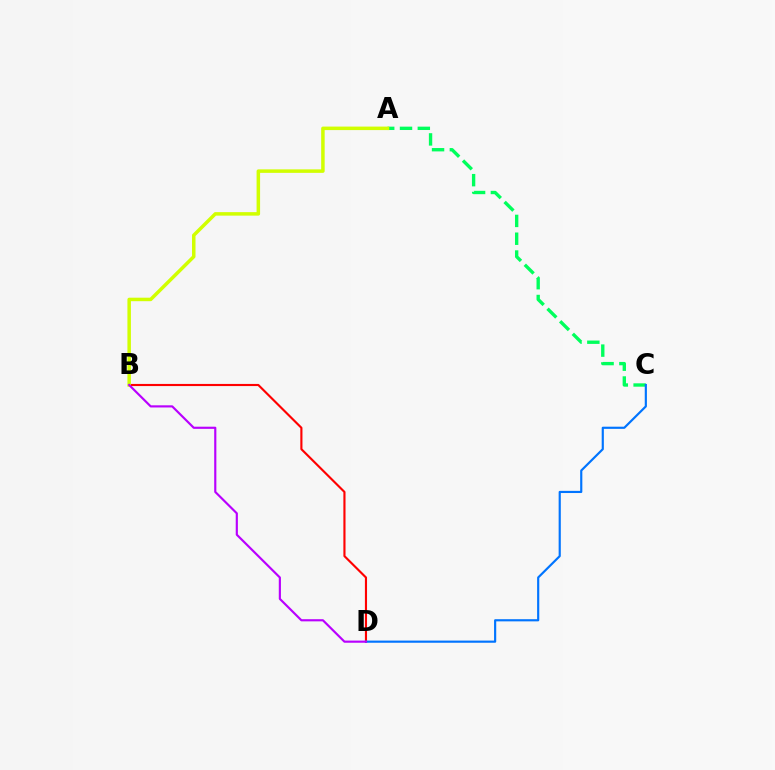{('B', 'D'): [{'color': '#ff0000', 'line_style': 'solid', 'thickness': 1.54}, {'color': '#b900ff', 'line_style': 'solid', 'thickness': 1.55}], ('A', 'C'): [{'color': '#00ff5c', 'line_style': 'dashed', 'thickness': 2.42}], ('A', 'B'): [{'color': '#d1ff00', 'line_style': 'solid', 'thickness': 2.52}], ('C', 'D'): [{'color': '#0074ff', 'line_style': 'solid', 'thickness': 1.56}]}